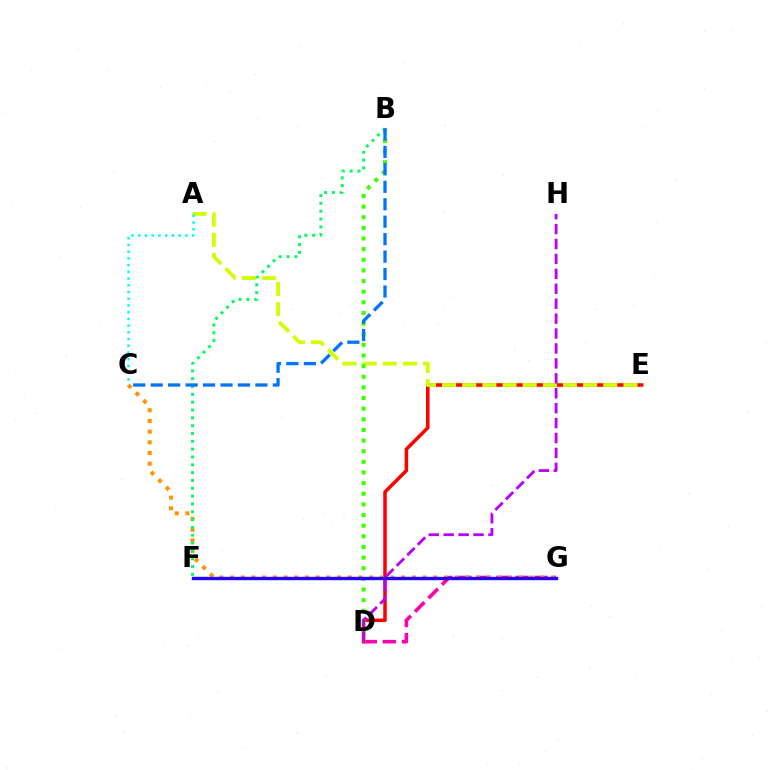{('D', 'E'): [{'color': '#ff0000', 'line_style': 'solid', 'thickness': 2.54}], ('A', 'E'): [{'color': '#d1ff00', 'line_style': 'dashed', 'thickness': 2.74}], ('A', 'C'): [{'color': '#00fff6', 'line_style': 'dotted', 'thickness': 1.83}], ('D', 'G'): [{'color': '#ff00ac', 'line_style': 'dashed', 'thickness': 2.59}], ('B', 'D'): [{'color': '#3dff00', 'line_style': 'dotted', 'thickness': 2.89}], ('C', 'G'): [{'color': '#ff9400', 'line_style': 'dotted', 'thickness': 2.91}], ('B', 'F'): [{'color': '#00ff5c', 'line_style': 'dotted', 'thickness': 2.13}], ('B', 'C'): [{'color': '#0074ff', 'line_style': 'dashed', 'thickness': 2.37}], ('F', 'G'): [{'color': '#2500ff', 'line_style': 'solid', 'thickness': 2.43}], ('D', 'H'): [{'color': '#b900ff', 'line_style': 'dashed', 'thickness': 2.03}]}